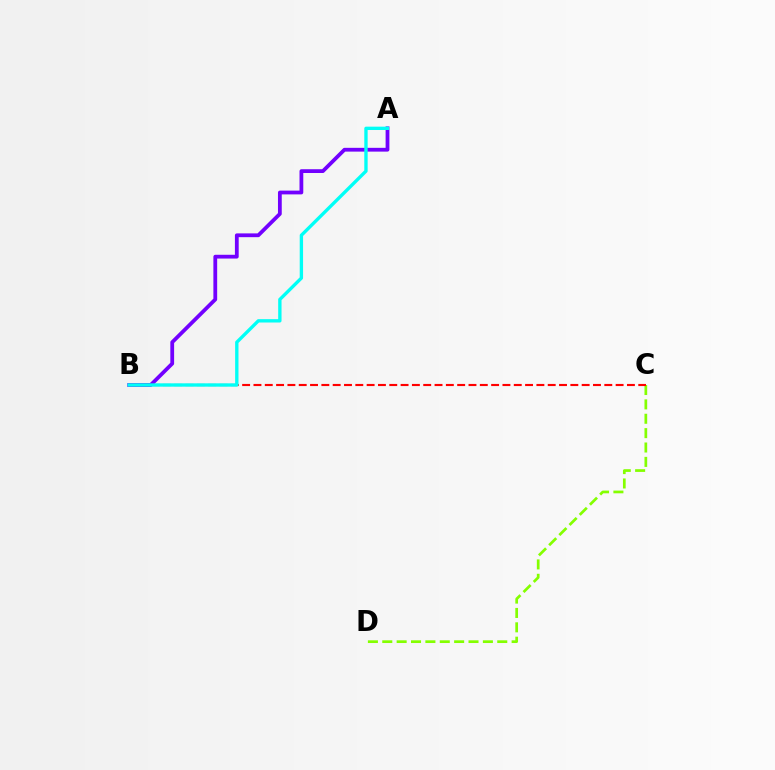{('C', 'D'): [{'color': '#84ff00', 'line_style': 'dashed', 'thickness': 1.95}], ('A', 'B'): [{'color': '#7200ff', 'line_style': 'solid', 'thickness': 2.72}, {'color': '#00fff6', 'line_style': 'solid', 'thickness': 2.41}], ('B', 'C'): [{'color': '#ff0000', 'line_style': 'dashed', 'thickness': 1.54}]}